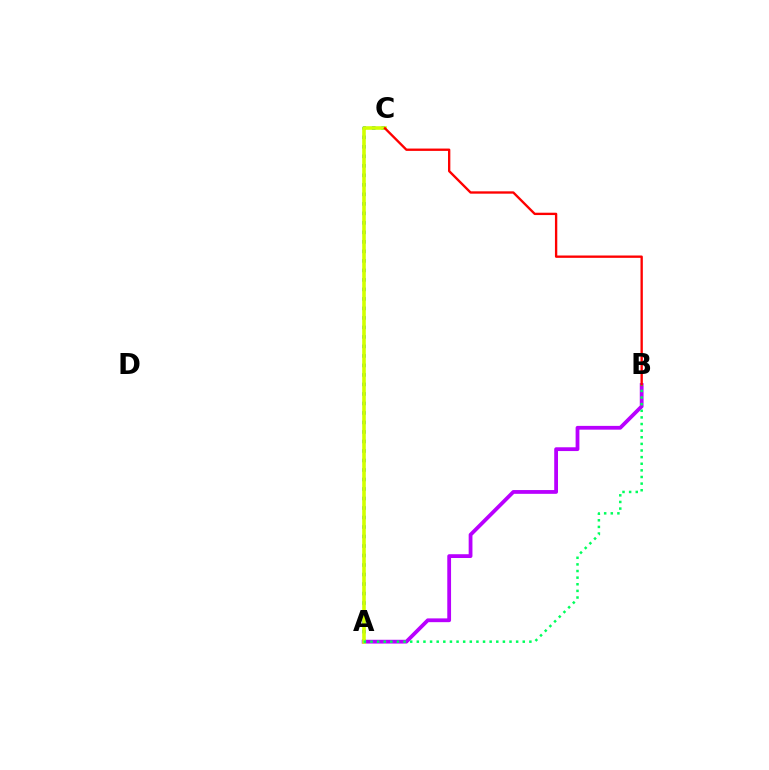{('A', 'B'): [{'color': '#b900ff', 'line_style': 'solid', 'thickness': 2.72}, {'color': '#00ff5c', 'line_style': 'dotted', 'thickness': 1.8}], ('A', 'C'): [{'color': '#0074ff', 'line_style': 'dotted', 'thickness': 2.58}, {'color': '#d1ff00', 'line_style': 'solid', 'thickness': 2.59}], ('B', 'C'): [{'color': '#ff0000', 'line_style': 'solid', 'thickness': 1.69}]}